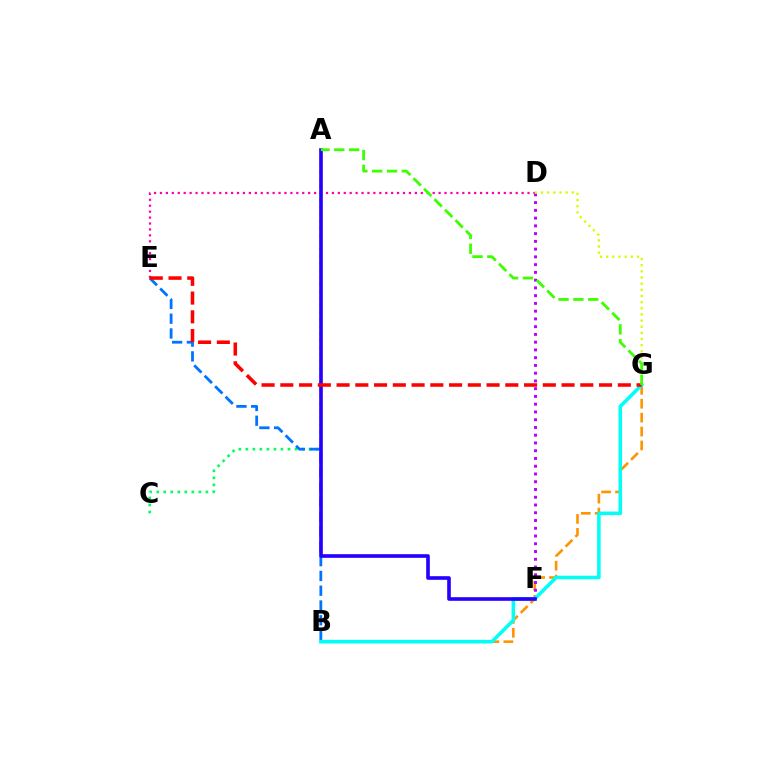{('B', 'G'): [{'color': '#ff9400', 'line_style': 'dashed', 'thickness': 1.89}, {'color': '#00fff6', 'line_style': 'solid', 'thickness': 2.57}], ('D', 'E'): [{'color': '#ff00ac', 'line_style': 'dotted', 'thickness': 1.61}], ('A', 'C'): [{'color': '#00ff5c', 'line_style': 'dotted', 'thickness': 1.91}], ('B', 'E'): [{'color': '#0074ff', 'line_style': 'dashed', 'thickness': 2.01}], ('D', 'F'): [{'color': '#b900ff', 'line_style': 'dotted', 'thickness': 2.11}], ('A', 'F'): [{'color': '#2500ff', 'line_style': 'solid', 'thickness': 2.61}], ('E', 'G'): [{'color': '#ff0000', 'line_style': 'dashed', 'thickness': 2.55}], ('D', 'G'): [{'color': '#d1ff00', 'line_style': 'dotted', 'thickness': 1.67}], ('A', 'G'): [{'color': '#3dff00', 'line_style': 'dashed', 'thickness': 2.01}]}